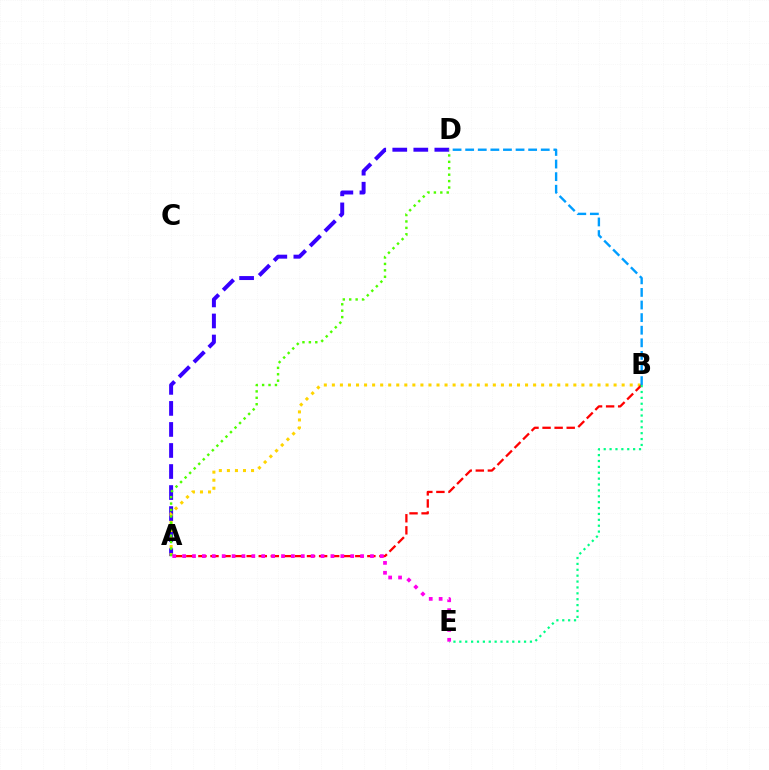{('A', 'D'): [{'color': '#3700ff', 'line_style': 'dashed', 'thickness': 2.86}, {'color': '#4fff00', 'line_style': 'dotted', 'thickness': 1.74}], ('A', 'B'): [{'color': '#ffd500', 'line_style': 'dotted', 'thickness': 2.19}, {'color': '#ff0000', 'line_style': 'dashed', 'thickness': 1.64}], ('B', 'D'): [{'color': '#009eff', 'line_style': 'dashed', 'thickness': 1.71}], ('B', 'E'): [{'color': '#00ff86', 'line_style': 'dotted', 'thickness': 1.6}], ('A', 'E'): [{'color': '#ff00ed', 'line_style': 'dotted', 'thickness': 2.69}]}